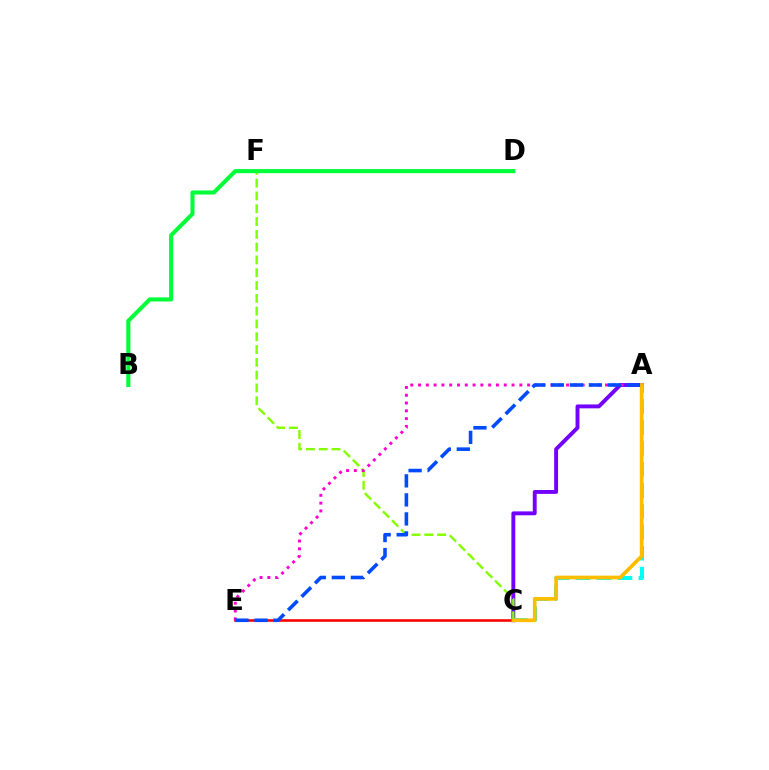{('A', 'C'): [{'color': '#7200ff', 'line_style': 'solid', 'thickness': 2.8}, {'color': '#00fff6', 'line_style': 'dashed', 'thickness': 2.85}, {'color': '#ffbd00', 'line_style': 'solid', 'thickness': 2.67}], ('C', 'F'): [{'color': '#84ff00', 'line_style': 'dashed', 'thickness': 1.74}], ('B', 'D'): [{'color': '#00ff39', 'line_style': 'solid', 'thickness': 2.93}], ('C', 'E'): [{'color': '#ff0000', 'line_style': 'solid', 'thickness': 1.87}], ('A', 'E'): [{'color': '#ff00cf', 'line_style': 'dotted', 'thickness': 2.12}, {'color': '#004bff', 'line_style': 'dashed', 'thickness': 2.58}]}